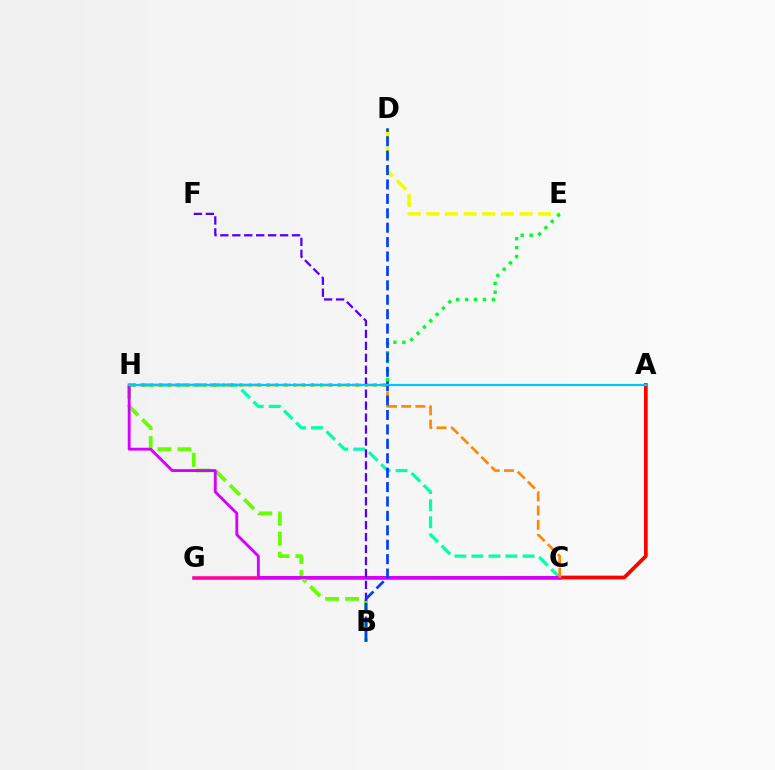{('A', 'C'): [{'color': '#ff0000', 'line_style': 'solid', 'thickness': 2.69}], ('C', 'H'): [{'color': '#00ffaf', 'line_style': 'dashed', 'thickness': 2.31}, {'color': '#d600ff', 'line_style': 'solid', 'thickness': 2.06}, {'color': '#ff8800', 'line_style': 'dashed', 'thickness': 1.93}], ('D', 'E'): [{'color': '#eeff00', 'line_style': 'dashed', 'thickness': 2.53}], ('C', 'G'): [{'color': '#ff00a0', 'line_style': 'solid', 'thickness': 2.56}], ('E', 'H'): [{'color': '#00ff27', 'line_style': 'dotted', 'thickness': 2.43}], ('B', 'H'): [{'color': '#66ff00', 'line_style': 'dashed', 'thickness': 2.71}], ('B', 'F'): [{'color': '#4f00ff', 'line_style': 'dashed', 'thickness': 1.62}], ('B', 'D'): [{'color': '#003fff', 'line_style': 'dashed', 'thickness': 1.96}], ('A', 'H'): [{'color': '#00c7ff', 'line_style': 'solid', 'thickness': 1.55}]}